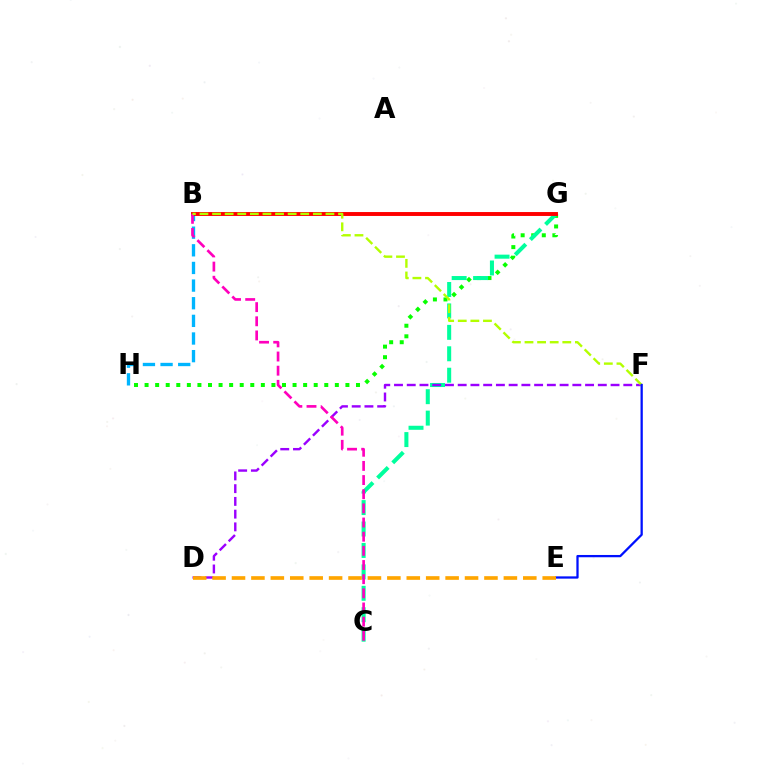{('B', 'H'): [{'color': '#00b5ff', 'line_style': 'dashed', 'thickness': 2.4}], ('G', 'H'): [{'color': '#08ff00', 'line_style': 'dotted', 'thickness': 2.87}], ('C', 'G'): [{'color': '#00ff9d', 'line_style': 'dashed', 'thickness': 2.91}], ('D', 'F'): [{'color': '#9b00ff', 'line_style': 'dashed', 'thickness': 1.73}], ('B', 'G'): [{'color': '#ff0000', 'line_style': 'solid', 'thickness': 2.82}], ('B', 'C'): [{'color': '#ff00bd', 'line_style': 'dashed', 'thickness': 1.92}], ('B', 'F'): [{'color': '#b3ff00', 'line_style': 'dashed', 'thickness': 1.71}], ('E', 'F'): [{'color': '#0010ff', 'line_style': 'solid', 'thickness': 1.64}], ('D', 'E'): [{'color': '#ffa500', 'line_style': 'dashed', 'thickness': 2.64}]}